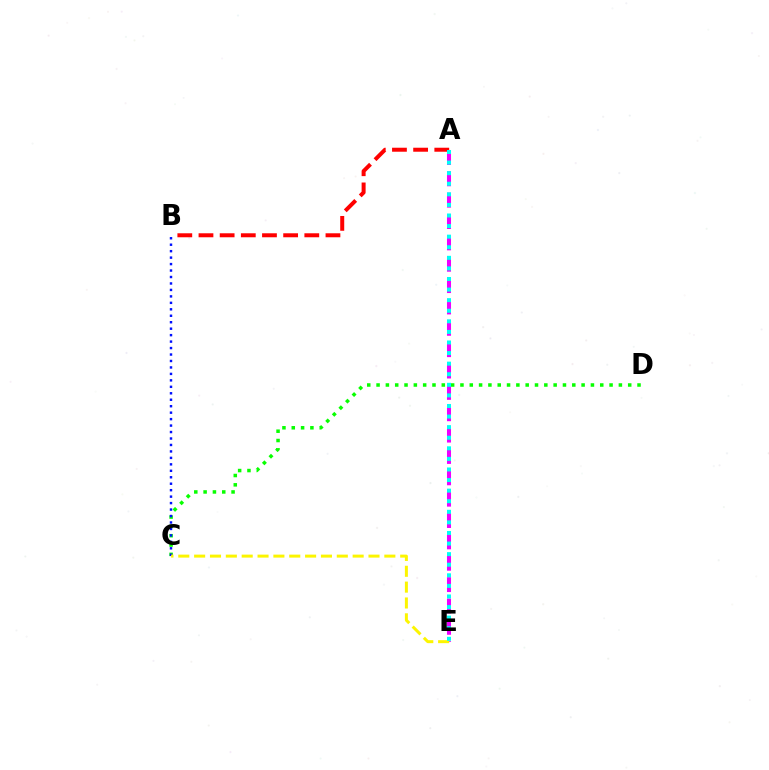{('C', 'D'): [{'color': '#08ff00', 'line_style': 'dotted', 'thickness': 2.53}], ('A', 'B'): [{'color': '#ff0000', 'line_style': 'dashed', 'thickness': 2.88}], ('B', 'C'): [{'color': '#0010ff', 'line_style': 'dotted', 'thickness': 1.76}], ('A', 'E'): [{'color': '#ee00ff', 'line_style': 'dashed', 'thickness': 2.9}, {'color': '#00fff6', 'line_style': 'dotted', 'thickness': 2.88}], ('C', 'E'): [{'color': '#fcf500', 'line_style': 'dashed', 'thickness': 2.15}]}